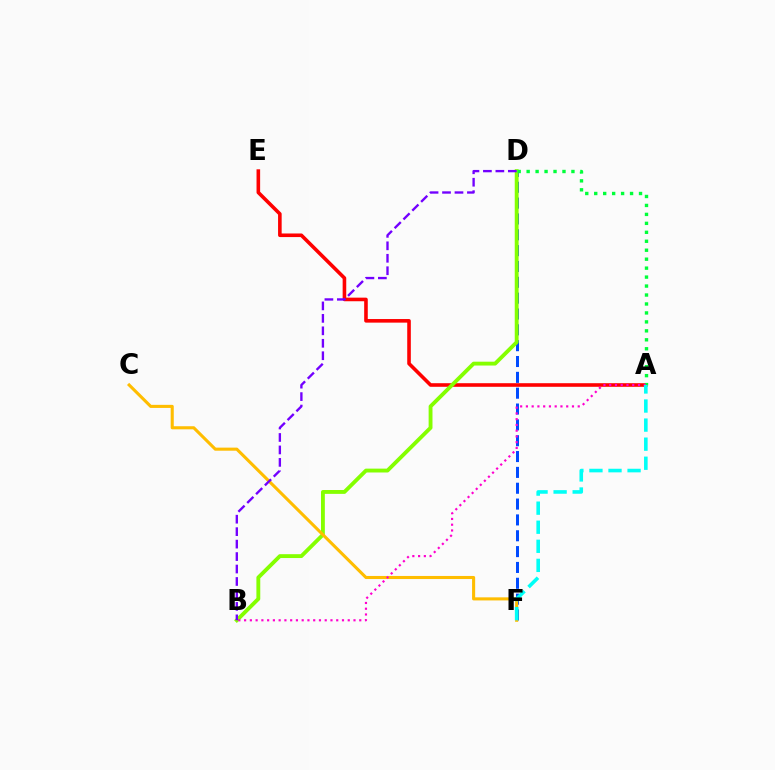{('D', 'F'): [{'color': '#004bff', 'line_style': 'dashed', 'thickness': 2.15}], ('A', 'E'): [{'color': '#ff0000', 'line_style': 'solid', 'thickness': 2.59}], ('B', 'D'): [{'color': '#84ff00', 'line_style': 'solid', 'thickness': 2.78}, {'color': '#7200ff', 'line_style': 'dashed', 'thickness': 1.69}], ('C', 'F'): [{'color': '#ffbd00', 'line_style': 'solid', 'thickness': 2.22}], ('A', 'D'): [{'color': '#00ff39', 'line_style': 'dotted', 'thickness': 2.43}], ('A', 'B'): [{'color': '#ff00cf', 'line_style': 'dotted', 'thickness': 1.56}], ('A', 'F'): [{'color': '#00fff6', 'line_style': 'dashed', 'thickness': 2.59}]}